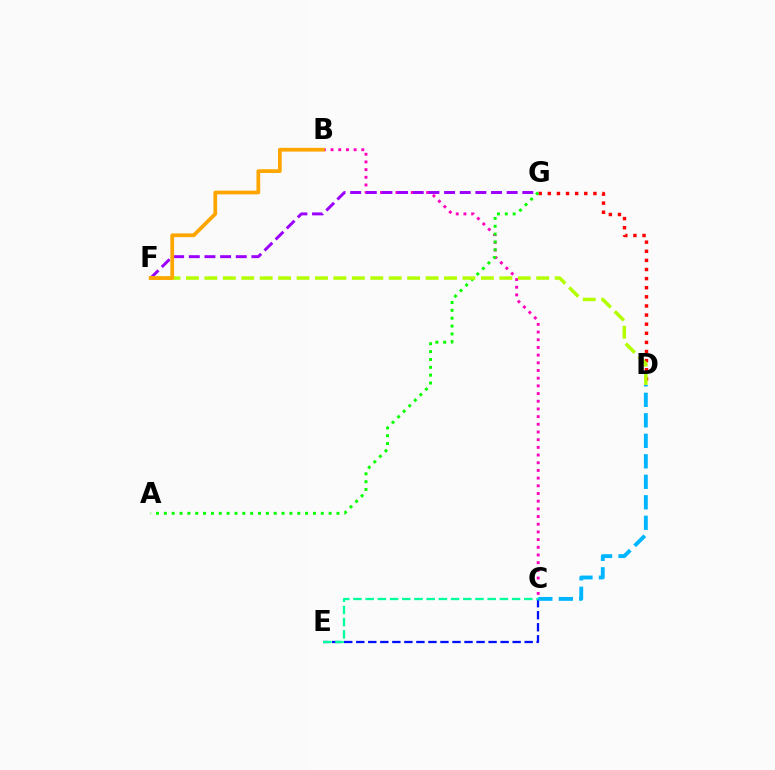{('C', 'E'): [{'color': '#0010ff', 'line_style': 'dashed', 'thickness': 1.63}, {'color': '#00ff9d', 'line_style': 'dashed', 'thickness': 1.66}], ('B', 'C'): [{'color': '#ff00bd', 'line_style': 'dotted', 'thickness': 2.09}], ('C', 'D'): [{'color': '#00b5ff', 'line_style': 'dashed', 'thickness': 2.78}], ('D', 'G'): [{'color': '#ff0000', 'line_style': 'dotted', 'thickness': 2.48}], ('F', 'G'): [{'color': '#9b00ff', 'line_style': 'dashed', 'thickness': 2.13}], ('A', 'G'): [{'color': '#08ff00', 'line_style': 'dotted', 'thickness': 2.13}], ('D', 'F'): [{'color': '#b3ff00', 'line_style': 'dashed', 'thickness': 2.5}], ('B', 'F'): [{'color': '#ffa500', 'line_style': 'solid', 'thickness': 2.7}]}